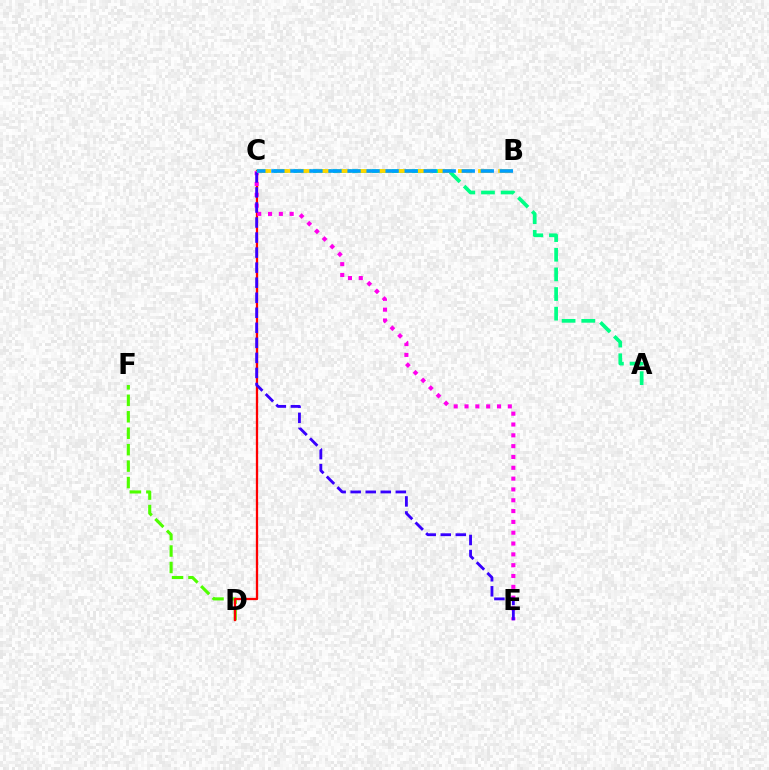{('D', 'F'): [{'color': '#4fff00', 'line_style': 'dashed', 'thickness': 2.23}], ('C', 'D'): [{'color': '#ff0000', 'line_style': 'solid', 'thickness': 1.66}], ('C', 'E'): [{'color': '#ff00ed', 'line_style': 'dotted', 'thickness': 2.94}, {'color': '#3700ff', 'line_style': 'dashed', 'thickness': 2.04}], ('A', 'C'): [{'color': '#00ff86', 'line_style': 'dashed', 'thickness': 2.67}], ('B', 'C'): [{'color': '#ffd500', 'line_style': 'dashed', 'thickness': 2.73}, {'color': '#009eff', 'line_style': 'dashed', 'thickness': 2.59}]}